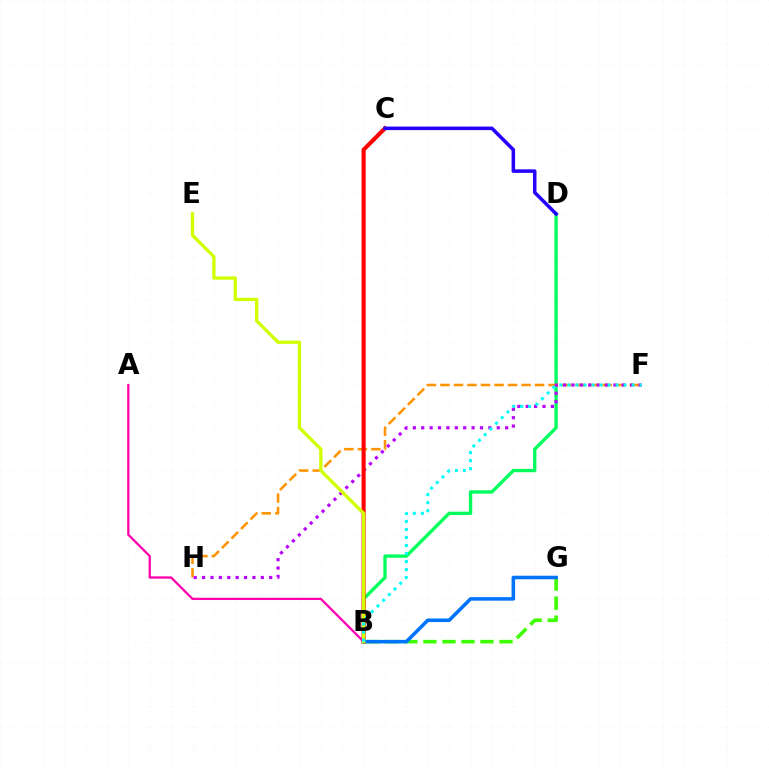{('B', 'D'): [{'color': '#00ff5c', 'line_style': 'solid', 'thickness': 2.41}], ('F', 'H'): [{'color': '#ff9400', 'line_style': 'dashed', 'thickness': 1.84}, {'color': '#b900ff', 'line_style': 'dotted', 'thickness': 2.28}], ('B', 'C'): [{'color': '#ff0000', 'line_style': 'solid', 'thickness': 2.92}], ('B', 'G'): [{'color': '#3dff00', 'line_style': 'dashed', 'thickness': 2.58}, {'color': '#0074ff', 'line_style': 'solid', 'thickness': 2.56}], ('C', 'D'): [{'color': '#2500ff', 'line_style': 'solid', 'thickness': 2.54}], ('A', 'B'): [{'color': '#ff00ac', 'line_style': 'solid', 'thickness': 1.64}], ('B', 'E'): [{'color': '#d1ff00', 'line_style': 'solid', 'thickness': 2.39}], ('B', 'F'): [{'color': '#00fff6', 'line_style': 'dotted', 'thickness': 2.18}]}